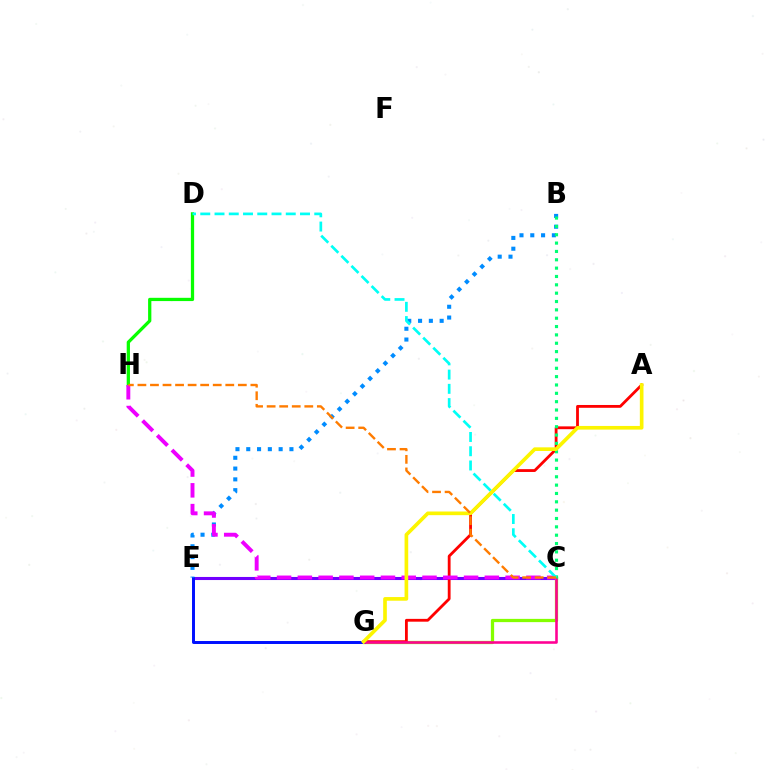{('C', 'E'): [{'color': '#7200ff', 'line_style': 'solid', 'thickness': 2.21}], ('C', 'G'): [{'color': '#84ff00', 'line_style': 'solid', 'thickness': 2.34}, {'color': '#ff0094', 'line_style': 'solid', 'thickness': 1.85}], ('A', 'G'): [{'color': '#ff0000', 'line_style': 'solid', 'thickness': 2.03}, {'color': '#fcf500', 'line_style': 'solid', 'thickness': 2.63}], ('E', 'G'): [{'color': '#0010ff', 'line_style': 'solid', 'thickness': 2.13}], ('D', 'H'): [{'color': '#08ff00', 'line_style': 'solid', 'thickness': 2.35}], ('B', 'E'): [{'color': '#008cff', 'line_style': 'dotted', 'thickness': 2.93}], ('B', 'C'): [{'color': '#00ff74', 'line_style': 'dotted', 'thickness': 2.27}], ('C', 'H'): [{'color': '#ee00ff', 'line_style': 'dashed', 'thickness': 2.82}, {'color': '#ff7c00', 'line_style': 'dashed', 'thickness': 1.71}], ('C', 'D'): [{'color': '#00fff6', 'line_style': 'dashed', 'thickness': 1.94}]}